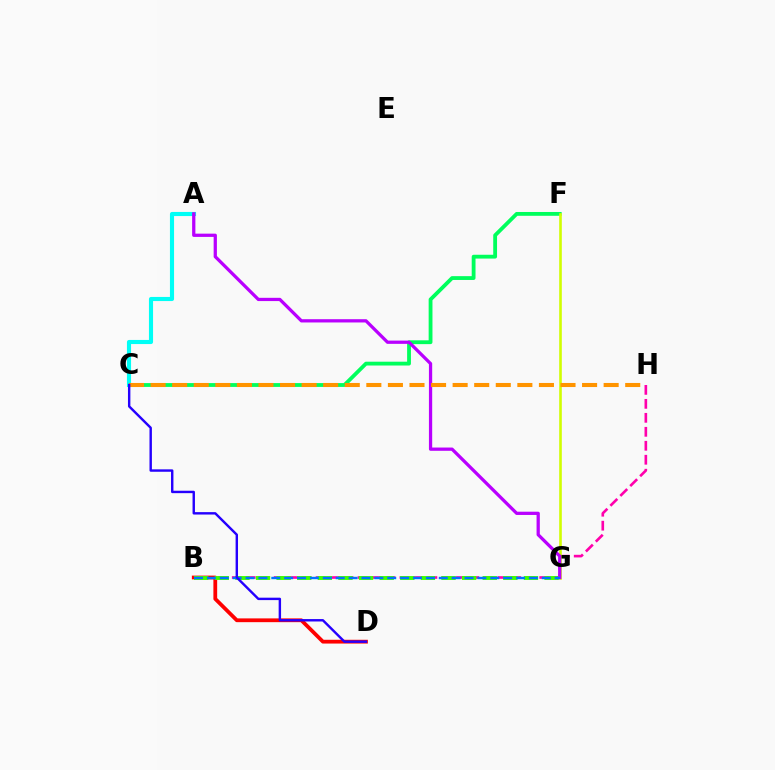{('B', 'H'): [{'color': '#ff00ac', 'line_style': 'dashed', 'thickness': 1.9}], ('B', 'D'): [{'color': '#ff0000', 'line_style': 'solid', 'thickness': 2.72}], ('C', 'F'): [{'color': '#00ff5c', 'line_style': 'solid', 'thickness': 2.75}], ('F', 'G'): [{'color': '#d1ff00', 'line_style': 'solid', 'thickness': 1.88}], ('A', 'C'): [{'color': '#00fff6', 'line_style': 'solid', 'thickness': 2.97}], ('B', 'G'): [{'color': '#3dff00', 'line_style': 'dashed', 'thickness': 2.8}, {'color': '#0074ff', 'line_style': 'dashed', 'thickness': 1.75}], ('A', 'G'): [{'color': '#b900ff', 'line_style': 'solid', 'thickness': 2.35}], ('C', 'H'): [{'color': '#ff9400', 'line_style': 'dashed', 'thickness': 2.93}], ('C', 'D'): [{'color': '#2500ff', 'line_style': 'solid', 'thickness': 1.74}]}